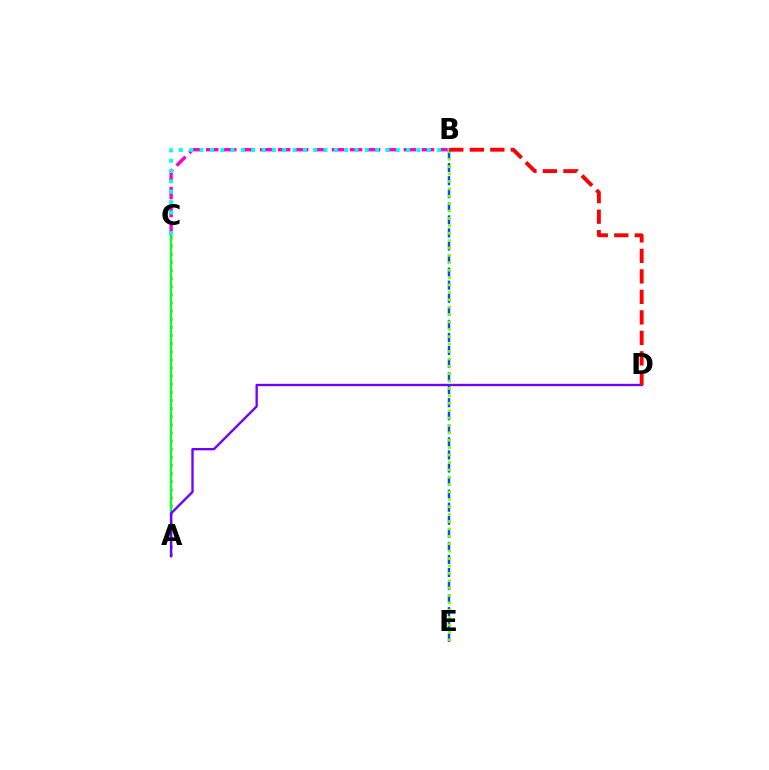{('A', 'C'): [{'color': '#ffbd00', 'line_style': 'dotted', 'thickness': 2.21}, {'color': '#00ff39', 'line_style': 'solid', 'thickness': 1.77}], ('B', 'C'): [{'color': '#ff00cf', 'line_style': 'dashed', 'thickness': 2.44}, {'color': '#00fff6', 'line_style': 'dotted', 'thickness': 2.81}], ('A', 'D'): [{'color': '#7200ff', 'line_style': 'solid', 'thickness': 1.69}], ('B', 'E'): [{'color': '#004bff', 'line_style': 'dashed', 'thickness': 1.77}, {'color': '#84ff00', 'line_style': 'dotted', 'thickness': 2.01}], ('B', 'D'): [{'color': '#ff0000', 'line_style': 'dashed', 'thickness': 2.78}]}